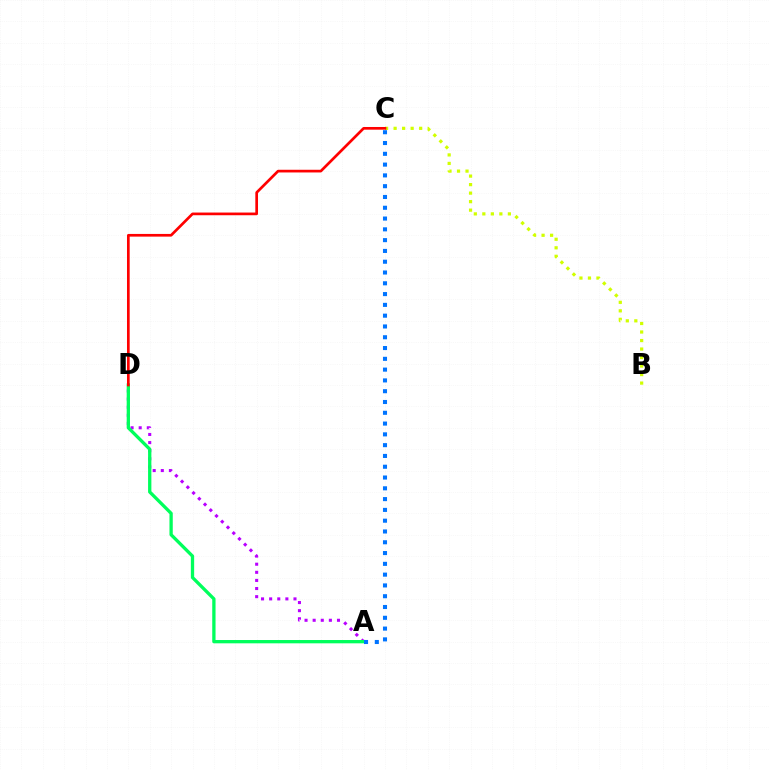{('B', 'C'): [{'color': '#d1ff00', 'line_style': 'dotted', 'thickness': 2.31}], ('A', 'D'): [{'color': '#b900ff', 'line_style': 'dotted', 'thickness': 2.2}, {'color': '#00ff5c', 'line_style': 'solid', 'thickness': 2.38}], ('A', 'C'): [{'color': '#0074ff', 'line_style': 'dotted', 'thickness': 2.93}], ('C', 'D'): [{'color': '#ff0000', 'line_style': 'solid', 'thickness': 1.94}]}